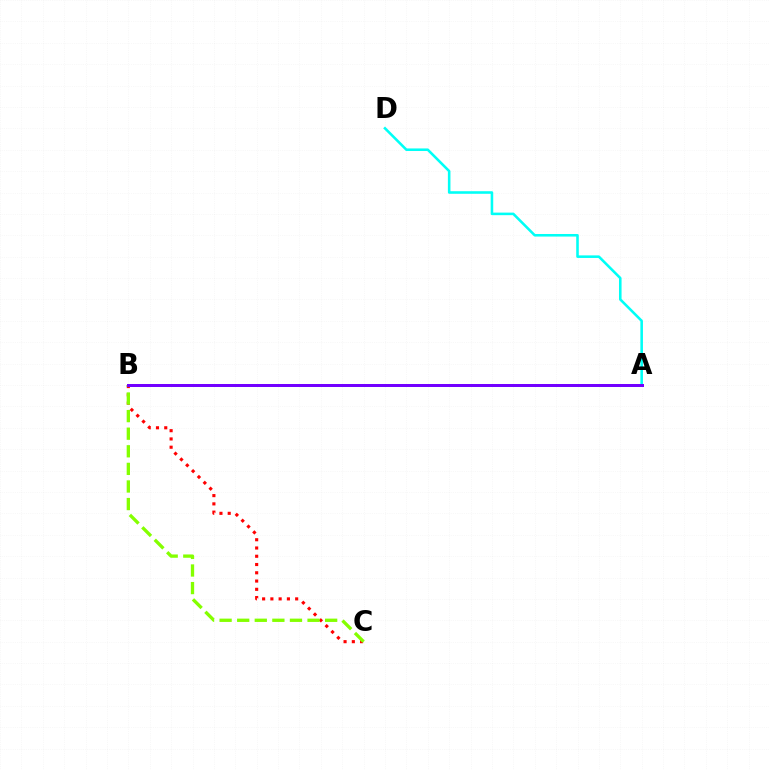{('B', 'C'): [{'color': '#ff0000', 'line_style': 'dotted', 'thickness': 2.25}, {'color': '#84ff00', 'line_style': 'dashed', 'thickness': 2.39}], ('A', 'D'): [{'color': '#00fff6', 'line_style': 'solid', 'thickness': 1.85}], ('A', 'B'): [{'color': '#7200ff', 'line_style': 'solid', 'thickness': 2.15}]}